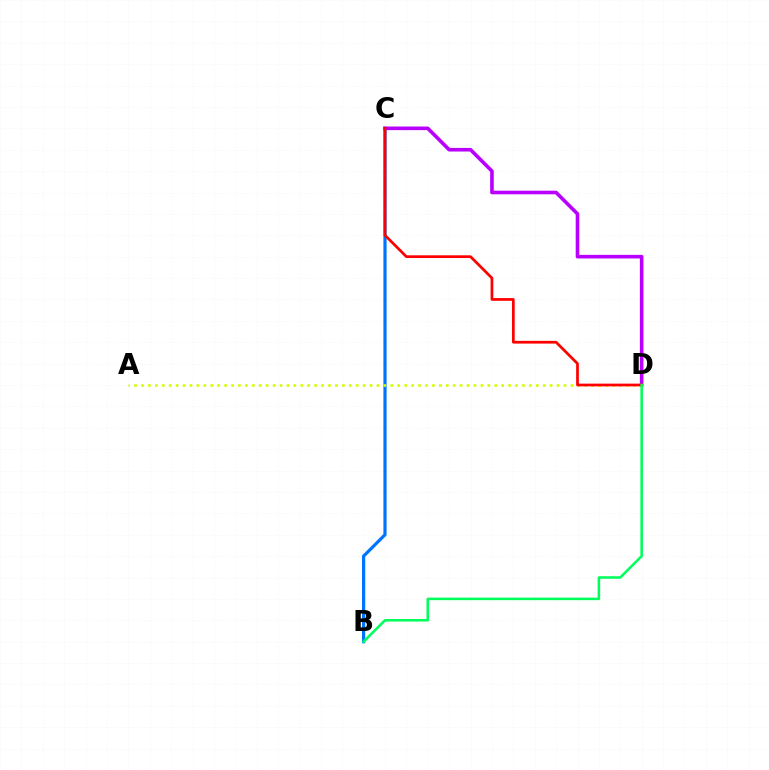{('B', 'C'): [{'color': '#0074ff', 'line_style': 'solid', 'thickness': 2.31}], ('C', 'D'): [{'color': '#b900ff', 'line_style': 'solid', 'thickness': 2.6}, {'color': '#ff0000', 'line_style': 'solid', 'thickness': 1.96}], ('A', 'D'): [{'color': '#d1ff00', 'line_style': 'dotted', 'thickness': 1.88}], ('B', 'D'): [{'color': '#00ff5c', 'line_style': 'solid', 'thickness': 1.84}]}